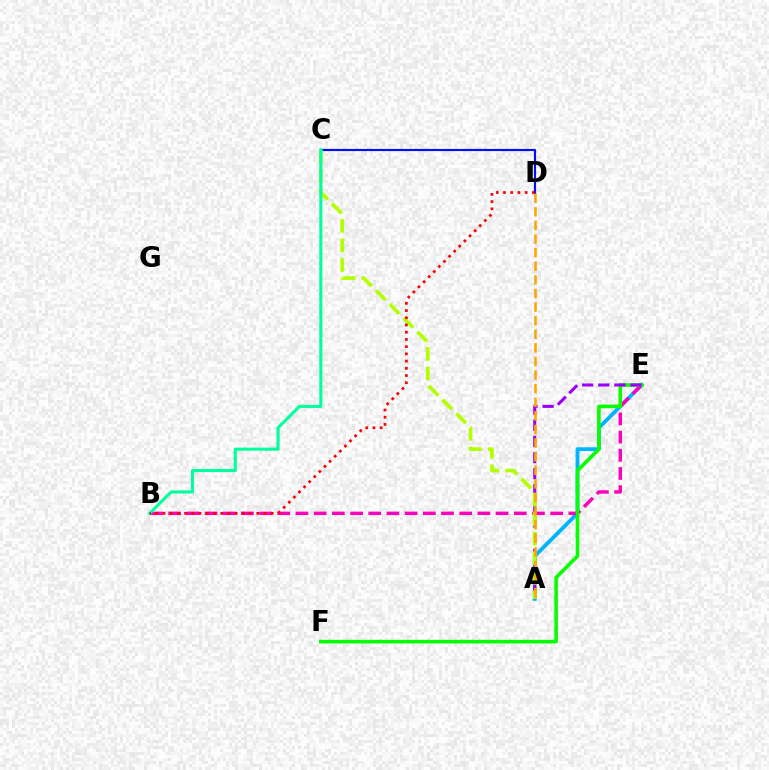{('A', 'E'): [{'color': '#00b5ff', 'line_style': 'solid', 'thickness': 2.74}, {'color': '#9b00ff', 'line_style': 'dashed', 'thickness': 2.19}], ('C', 'D'): [{'color': '#0010ff', 'line_style': 'solid', 'thickness': 1.56}], ('B', 'E'): [{'color': '#ff00bd', 'line_style': 'dashed', 'thickness': 2.47}], ('E', 'F'): [{'color': '#08ff00', 'line_style': 'solid', 'thickness': 2.6}], ('A', 'C'): [{'color': '#b3ff00', 'line_style': 'dashed', 'thickness': 2.66}], ('B', 'C'): [{'color': '#00ff9d', 'line_style': 'solid', 'thickness': 2.21}], ('A', 'D'): [{'color': '#ffa500', 'line_style': 'dashed', 'thickness': 1.85}], ('B', 'D'): [{'color': '#ff0000', 'line_style': 'dotted', 'thickness': 1.96}]}